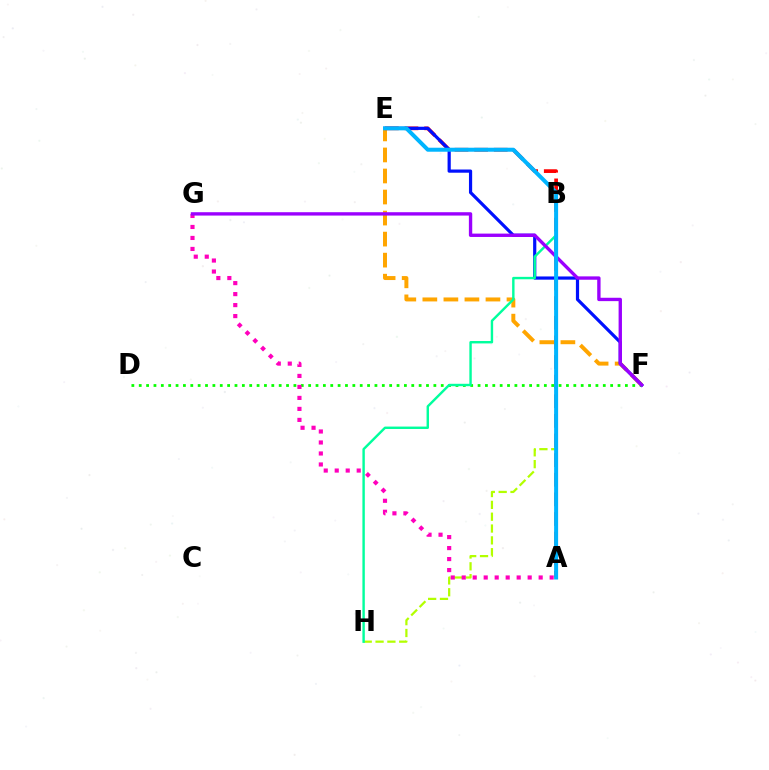{('E', 'F'): [{'color': '#ffa500', 'line_style': 'dashed', 'thickness': 2.86}, {'color': '#0010ff', 'line_style': 'solid', 'thickness': 2.3}], ('A', 'E'): [{'color': '#ff0000', 'line_style': 'dashed', 'thickness': 2.67}, {'color': '#00b5ff', 'line_style': 'solid', 'thickness': 2.88}], ('D', 'F'): [{'color': '#08ff00', 'line_style': 'dotted', 'thickness': 2.0}], ('B', 'H'): [{'color': '#b3ff00', 'line_style': 'dashed', 'thickness': 1.61}, {'color': '#00ff9d', 'line_style': 'solid', 'thickness': 1.74}], ('A', 'G'): [{'color': '#ff00bd', 'line_style': 'dotted', 'thickness': 2.99}], ('F', 'G'): [{'color': '#9b00ff', 'line_style': 'solid', 'thickness': 2.42}]}